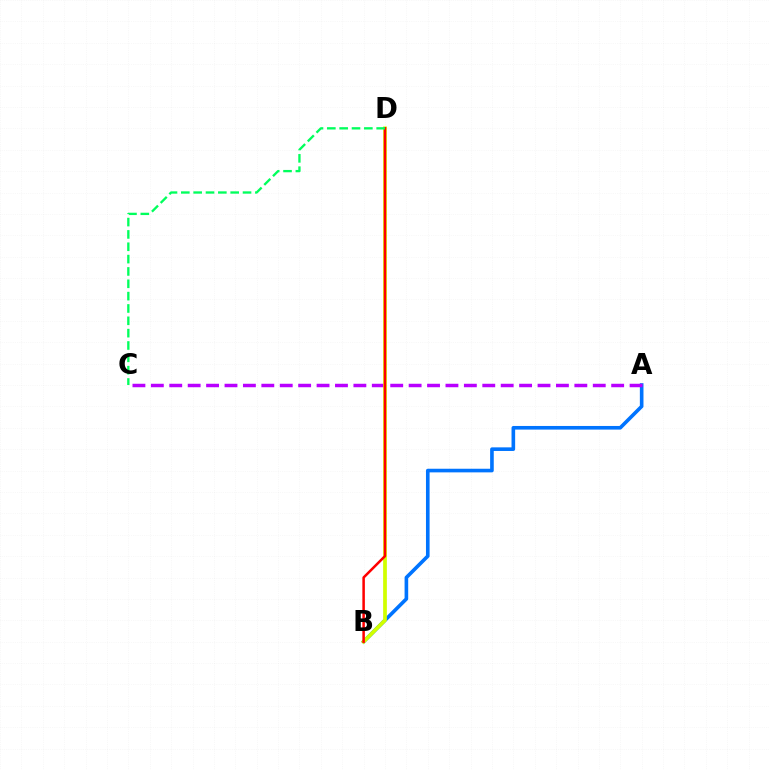{('A', 'B'): [{'color': '#0074ff', 'line_style': 'solid', 'thickness': 2.61}], ('A', 'C'): [{'color': '#b900ff', 'line_style': 'dashed', 'thickness': 2.5}], ('B', 'D'): [{'color': '#d1ff00', 'line_style': 'solid', 'thickness': 2.69}, {'color': '#ff0000', 'line_style': 'solid', 'thickness': 1.81}], ('C', 'D'): [{'color': '#00ff5c', 'line_style': 'dashed', 'thickness': 1.68}]}